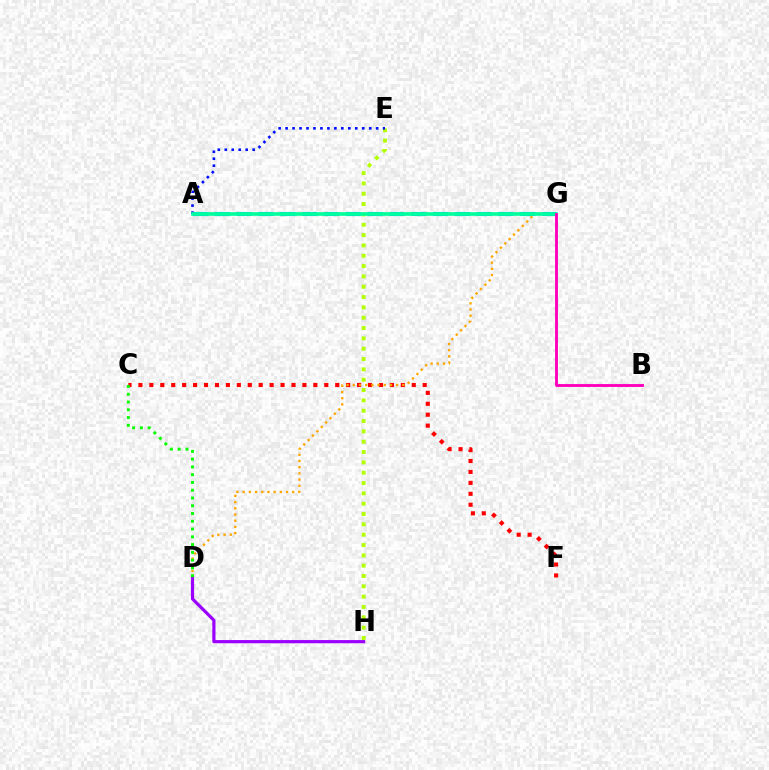{('C', 'F'): [{'color': '#ff0000', 'line_style': 'dotted', 'thickness': 2.97}], ('D', 'G'): [{'color': '#ffa500', 'line_style': 'dotted', 'thickness': 1.68}], ('E', 'H'): [{'color': '#b3ff00', 'line_style': 'dotted', 'thickness': 2.81}], ('A', 'G'): [{'color': '#00b5ff', 'line_style': 'dashed', 'thickness': 2.96}, {'color': '#00ff9d', 'line_style': 'solid', 'thickness': 2.61}], ('A', 'E'): [{'color': '#0010ff', 'line_style': 'dotted', 'thickness': 1.89}], ('D', 'H'): [{'color': '#9b00ff', 'line_style': 'solid', 'thickness': 2.3}], ('C', 'D'): [{'color': '#08ff00', 'line_style': 'dotted', 'thickness': 2.11}], ('B', 'G'): [{'color': '#ff00bd', 'line_style': 'solid', 'thickness': 2.08}]}